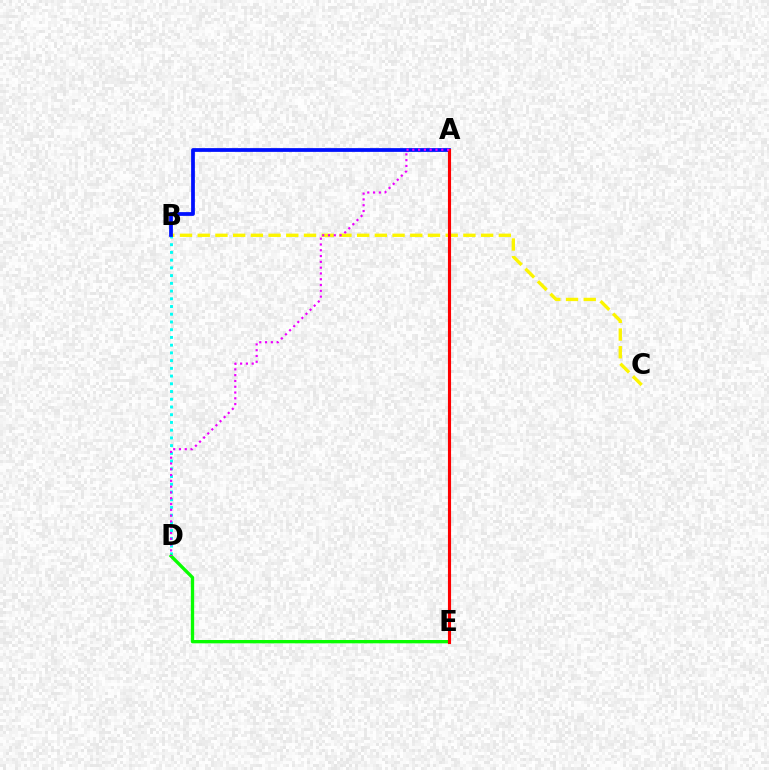{('B', 'C'): [{'color': '#fcf500', 'line_style': 'dashed', 'thickness': 2.41}], ('B', 'D'): [{'color': '#00fff6', 'line_style': 'dotted', 'thickness': 2.1}], ('D', 'E'): [{'color': '#08ff00', 'line_style': 'solid', 'thickness': 2.39}], ('A', 'B'): [{'color': '#0010ff', 'line_style': 'solid', 'thickness': 2.71}], ('A', 'E'): [{'color': '#ff0000', 'line_style': 'solid', 'thickness': 2.25}], ('A', 'D'): [{'color': '#ee00ff', 'line_style': 'dotted', 'thickness': 1.57}]}